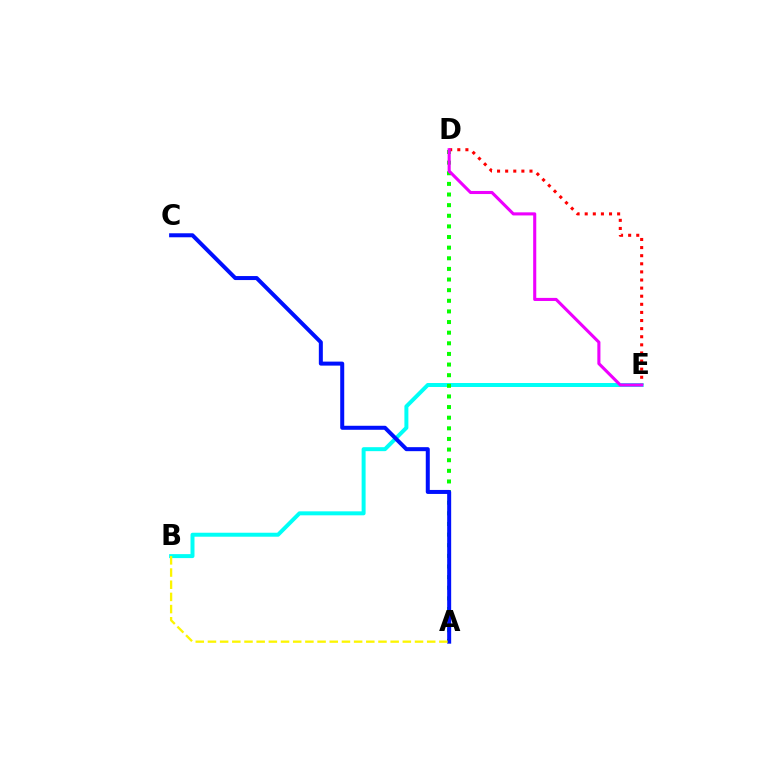{('B', 'E'): [{'color': '#00fff6', 'line_style': 'solid', 'thickness': 2.86}], ('A', 'D'): [{'color': '#08ff00', 'line_style': 'dotted', 'thickness': 2.89}], ('D', 'E'): [{'color': '#ff0000', 'line_style': 'dotted', 'thickness': 2.2}, {'color': '#ee00ff', 'line_style': 'solid', 'thickness': 2.22}], ('A', 'C'): [{'color': '#0010ff', 'line_style': 'solid', 'thickness': 2.88}], ('A', 'B'): [{'color': '#fcf500', 'line_style': 'dashed', 'thickness': 1.65}]}